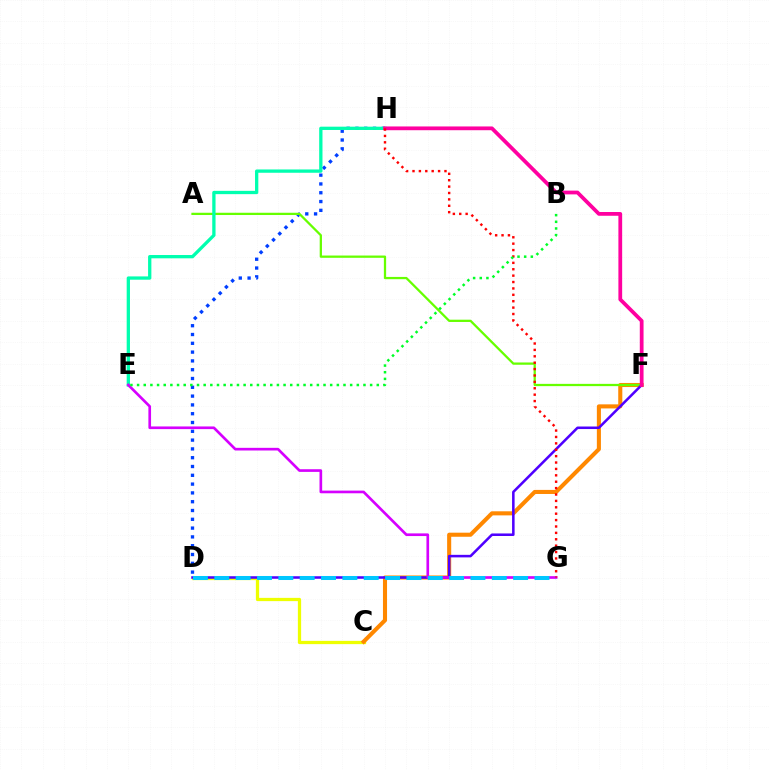{('D', 'H'): [{'color': '#003fff', 'line_style': 'dotted', 'thickness': 2.39}], ('C', 'D'): [{'color': '#eeff00', 'line_style': 'solid', 'thickness': 2.35}], ('C', 'F'): [{'color': '#ff8800', 'line_style': 'solid', 'thickness': 2.93}], ('A', 'F'): [{'color': '#66ff00', 'line_style': 'solid', 'thickness': 1.63}], ('E', 'H'): [{'color': '#00ffaf', 'line_style': 'solid', 'thickness': 2.37}], ('D', 'F'): [{'color': '#4f00ff', 'line_style': 'solid', 'thickness': 1.83}], ('E', 'G'): [{'color': '#d600ff', 'line_style': 'solid', 'thickness': 1.92}], ('F', 'H'): [{'color': '#ff00a0', 'line_style': 'solid', 'thickness': 2.71}], ('G', 'H'): [{'color': '#ff0000', 'line_style': 'dotted', 'thickness': 1.74}], ('B', 'E'): [{'color': '#00ff27', 'line_style': 'dotted', 'thickness': 1.81}], ('D', 'G'): [{'color': '#00c7ff', 'line_style': 'dashed', 'thickness': 2.9}]}